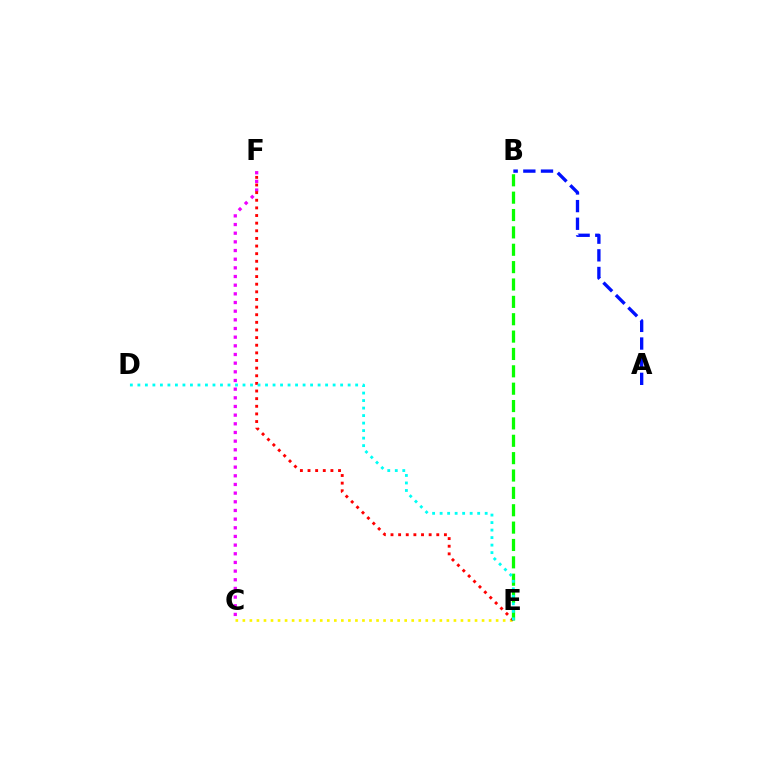{('C', 'F'): [{'color': '#ee00ff', 'line_style': 'dotted', 'thickness': 2.35}], ('C', 'E'): [{'color': '#fcf500', 'line_style': 'dotted', 'thickness': 1.91}], ('E', 'F'): [{'color': '#ff0000', 'line_style': 'dotted', 'thickness': 2.07}], ('B', 'E'): [{'color': '#08ff00', 'line_style': 'dashed', 'thickness': 2.36}], ('D', 'E'): [{'color': '#00fff6', 'line_style': 'dotted', 'thickness': 2.04}], ('A', 'B'): [{'color': '#0010ff', 'line_style': 'dashed', 'thickness': 2.4}]}